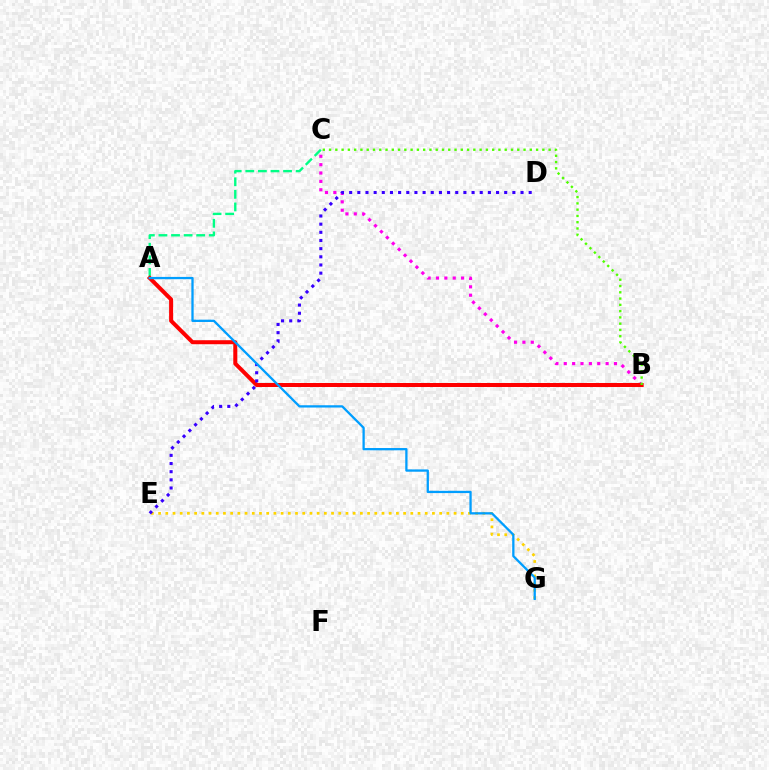{('E', 'G'): [{'color': '#ffd500', 'line_style': 'dotted', 'thickness': 1.96}], ('A', 'C'): [{'color': '#00ff86', 'line_style': 'dashed', 'thickness': 1.71}], ('B', 'C'): [{'color': '#ff00ed', 'line_style': 'dotted', 'thickness': 2.27}, {'color': '#4fff00', 'line_style': 'dotted', 'thickness': 1.7}], ('A', 'B'): [{'color': '#ff0000', 'line_style': 'solid', 'thickness': 2.88}], ('D', 'E'): [{'color': '#3700ff', 'line_style': 'dotted', 'thickness': 2.22}], ('A', 'G'): [{'color': '#009eff', 'line_style': 'solid', 'thickness': 1.65}]}